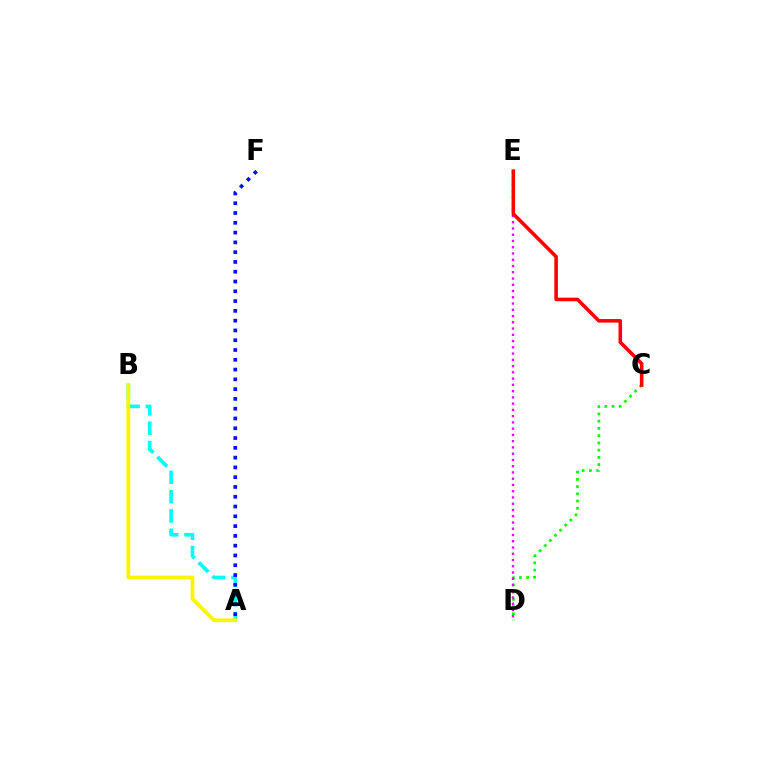{('A', 'B'): [{'color': '#00fff6', 'line_style': 'dashed', 'thickness': 2.62}, {'color': '#fcf500', 'line_style': 'solid', 'thickness': 2.72}], ('C', 'D'): [{'color': '#08ff00', 'line_style': 'dotted', 'thickness': 1.96}], ('D', 'E'): [{'color': '#ee00ff', 'line_style': 'dotted', 'thickness': 1.7}], ('A', 'F'): [{'color': '#0010ff', 'line_style': 'dotted', 'thickness': 2.66}], ('C', 'E'): [{'color': '#ff0000', 'line_style': 'solid', 'thickness': 2.56}]}